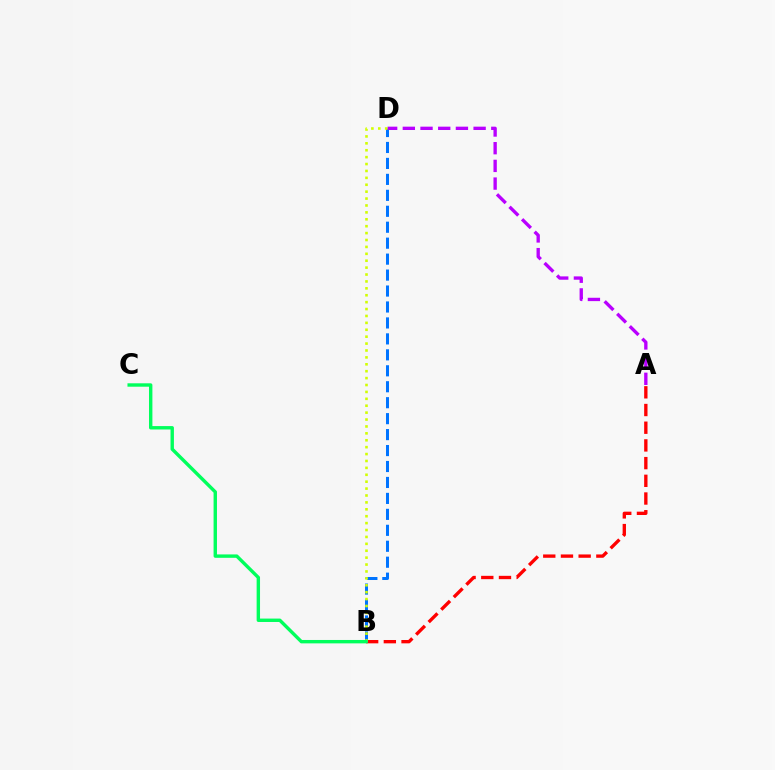{('A', 'B'): [{'color': '#ff0000', 'line_style': 'dashed', 'thickness': 2.4}], ('B', 'D'): [{'color': '#0074ff', 'line_style': 'dashed', 'thickness': 2.17}, {'color': '#d1ff00', 'line_style': 'dotted', 'thickness': 1.88}], ('A', 'D'): [{'color': '#b900ff', 'line_style': 'dashed', 'thickness': 2.4}], ('B', 'C'): [{'color': '#00ff5c', 'line_style': 'solid', 'thickness': 2.45}]}